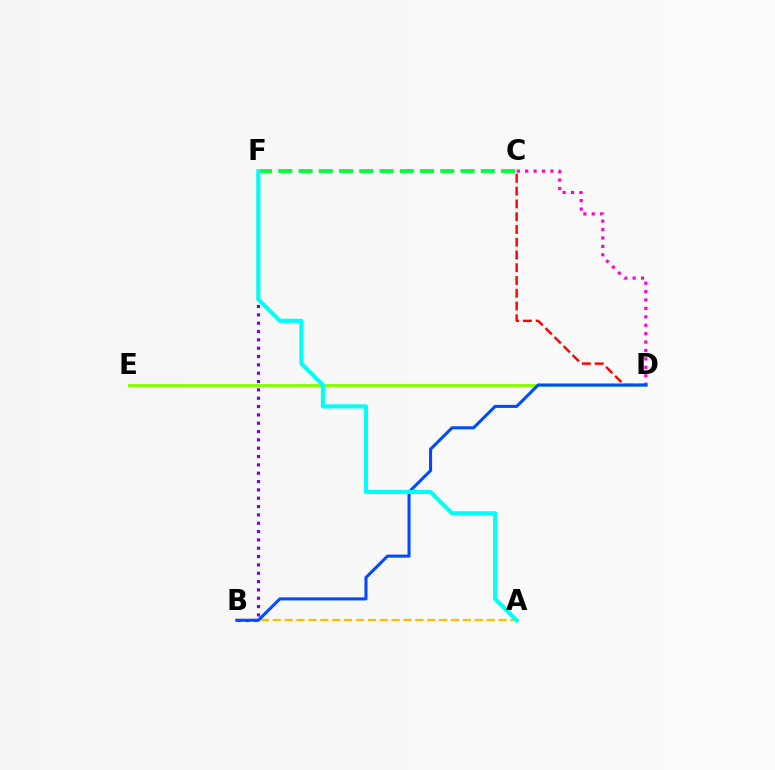{('C', 'F'): [{'color': '#00ff39', 'line_style': 'dashed', 'thickness': 2.75}], ('C', 'D'): [{'color': '#ff0000', 'line_style': 'dashed', 'thickness': 1.73}, {'color': '#ff00cf', 'line_style': 'dotted', 'thickness': 2.29}], ('D', 'E'): [{'color': '#84ff00', 'line_style': 'solid', 'thickness': 2.07}], ('A', 'B'): [{'color': '#ffbd00', 'line_style': 'dashed', 'thickness': 1.61}], ('B', 'F'): [{'color': '#7200ff', 'line_style': 'dotted', 'thickness': 2.26}], ('B', 'D'): [{'color': '#004bff', 'line_style': 'solid', 'thickness': 2.2}], ('A', 'F'): [{'color': '#00fff6', 'line_style': 'solid', 'thickness': 2.96}]}